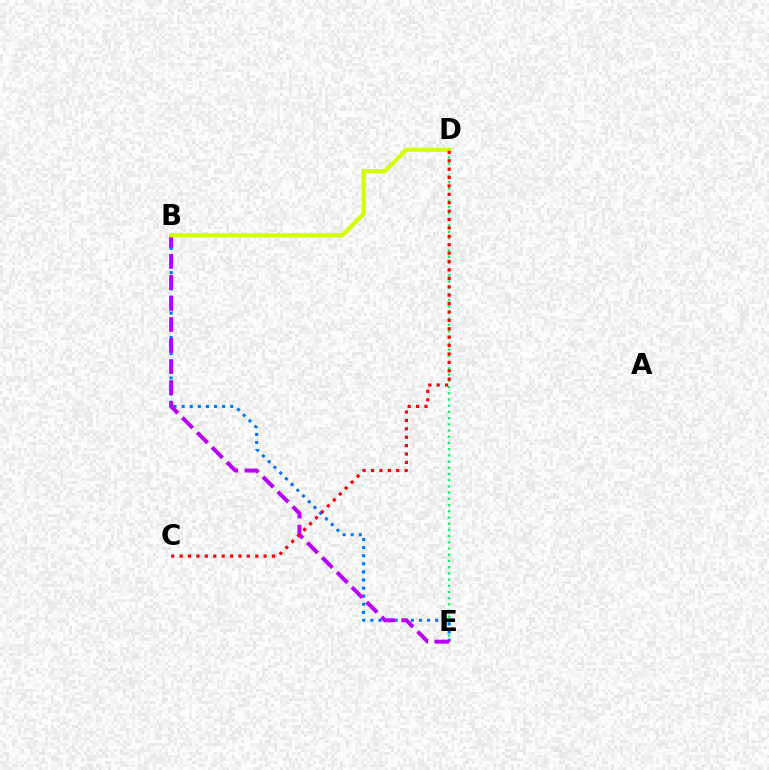{('D', 'E'): [{'color': '#00ff5c', 'line_style': 'dotted', 'thickness': 1.69}], ('B', 'E'): [{'color': '#0074ff', 'line_style': 'dotted', 'thickness': 2.2}, {'color': '#b900ff', 'line_style': 'dashed', 'thickness': 2.86}], ('B', 'D'): [{'color': '#d1ff00', 'line_style': 'solid', 'thickness': 2.96}], ('C', 'D'): [{'color': '#ff0000', 'line_style': 'dotted', 'thickness': 2.28}]}